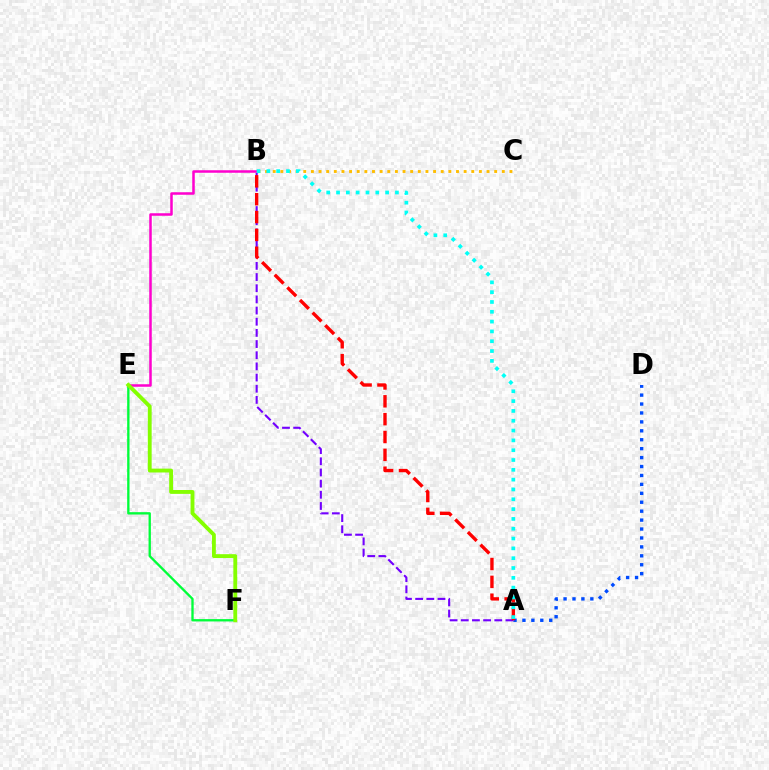{('B', 'C'): [{'color': '#ffbd00', 'line_style': 'dotted', 'thickness': 2.07}], ('A', 'D'): [{'color': '#004bff', 'line_style': 'dotted', 'thickness': 2.43}], ('A', 'B'): [{'color': '#7200ff', 'line_style': 'dashed', 'thickness': 1.52}, {'color': '#ff0000', 'line_style': 'dashed', 'thickness': 2.43}, {'color': '#00fff6', 'line_style': 'dotted', 'thickness': 2.67}], ('E', 'F'): [{'color': '#00ff39', 'line_style': 'solid', 'thickness': 1.68}, {'color': '#84ff00', 'line_style': 'solid', 'thickness': 2.78}], ('B', 'E'): [{'color': '#ff00cf', 'line_style': 'solid', 'thickness': 1.81}]}